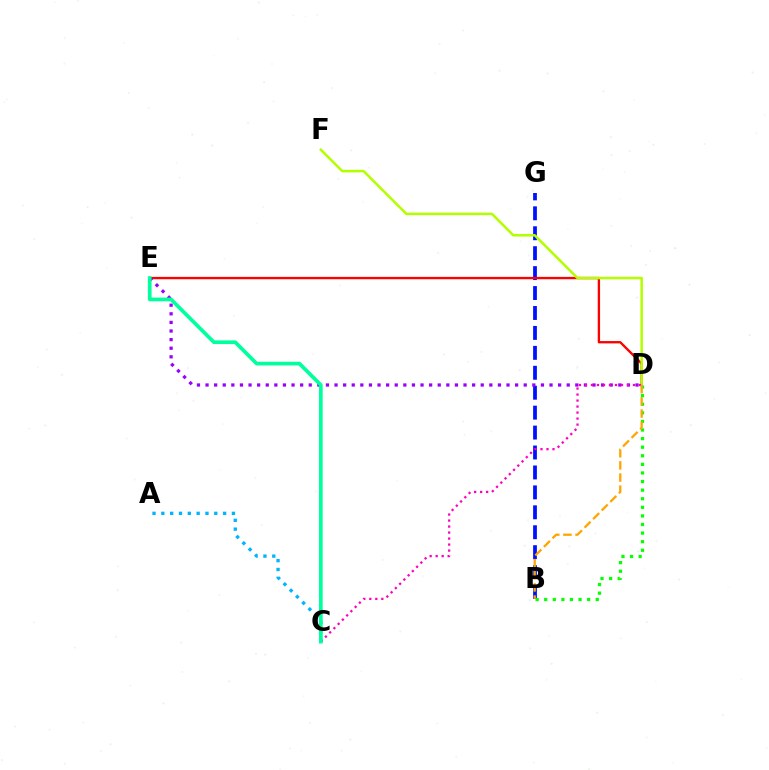{('B', 'G'): [{'color': '#0010ff', 'line_style': 'dashed', 'thickness': 2.71}], ('D', 'E'): [{'color': '#ff0000', 'line_style': 'solid', 'thickness': 1.69}, {'color': '#9b00ff', 'line_style': 'dotted', 'thickness': 2.34}], ('D', 'F'): [{'color': '#b3ff00', 'line_style': 'solid', 'thickness': 1.81}], ('B', 'D'): [{'color': '#08ff00', 'line_style': 'dotted', 'thickness': 2.33}, {'color': '#ffa500', 'line_style': 'dashed', 'thickness': 1.65}], ('A', 'C'): [{'color': '#00b5ff', 'line_style': 'dotted', 'thickness': 2.4}], ('C', 'D'): [{'color': '#ff00bd', 'line_style': 'dotted', 'thickness': 1.63}], ('C', 'E'): [{'color': '#00ff9d', 'line_style': 'solid', 'thickness': 2.66}]}